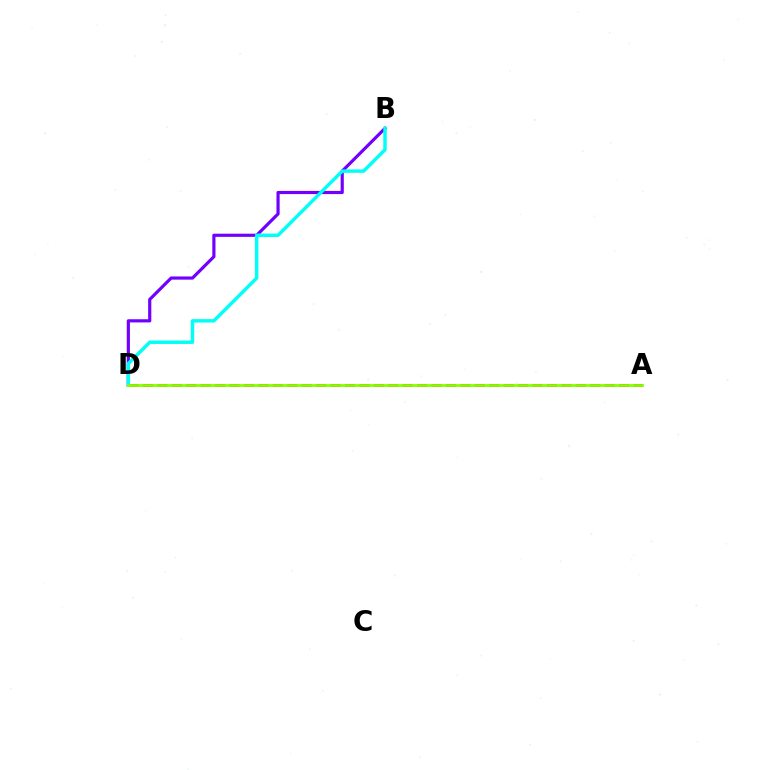{('B', 'D'): [{'color': '#7200ff', 'line_style': 'solid', 'thickness': 2.29}, {'color': '#00fff6', 'line_style': 'solid', 'thickness': 2.47}], ('A', 'D'): [{'color': '#ff0000', 'line_style': 'dashed', 'thickness': 1.96}, {'color': '#84ff00', 'line_style': 'solid', 'thickness': 1.98}]}